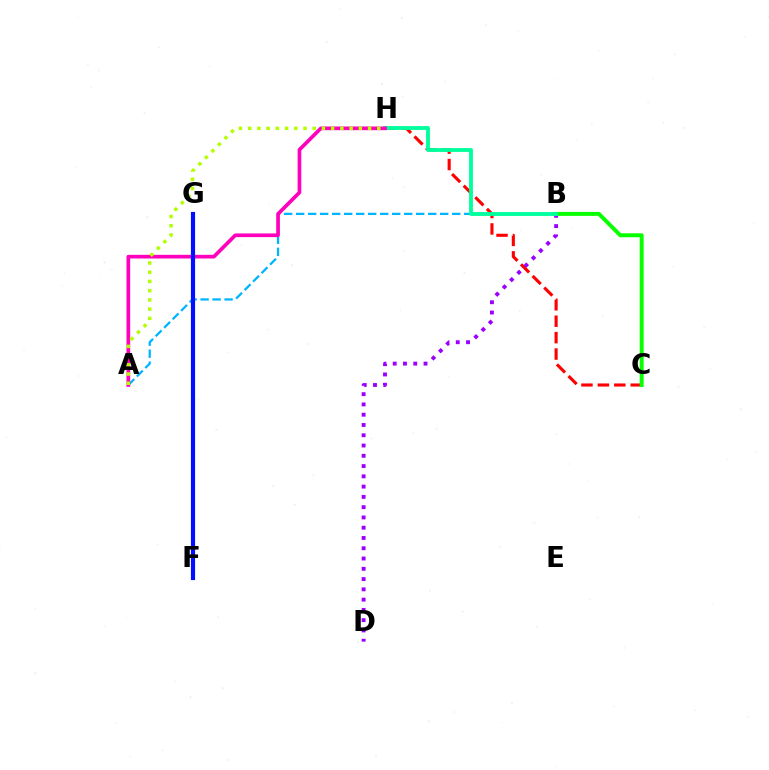{('C', 'H'): [{'color': '#ff0000', 'line_style': 'dashed', 'thickness': 2.23}], ('B', 'D'): [{'color': '#9b00ff', 'line_style': 'dotted', 'thickness': 2.79}], ('A', 'B'): [{'color': '#00b5ff', 'line_style': 'dashed', 'thickness': 1.63}], ('B', 'C'): [{'color': '#08ff00', 'line_style': 'solid', 'thickness': 2.84}], ('B', 'H'): [{'color': '#00ff9d', 'line_style': 'solid', 'thickness': 2.77}], ('F', 'G'): [{'color': '#ffa500', 'line_style': 'solid', 'thickness': 2.52}, {'color': '#0010ff', 'line_style': 'solid', 'thickness': 3.0}], ('A', 'H'): [{'color': '#ff00bd', 'line_style': 'solid', 'thickness': 2.65}, {'color': '#b3ff00', 'line_style': 'dotted', 'thickness': 2.51}]}